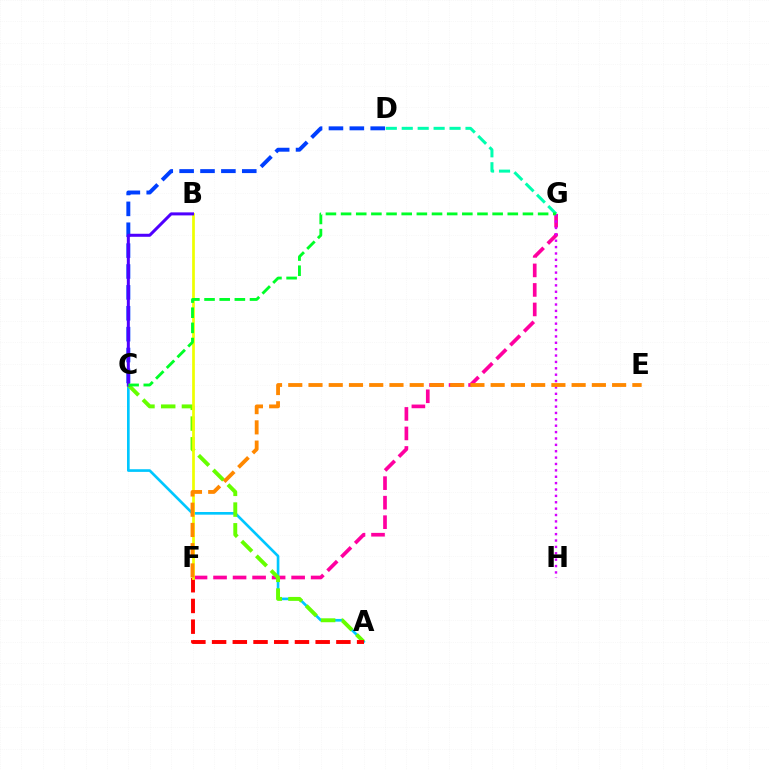{('A', 'C'): [{'color': '#00c7ff', 'line_style': 'solid', 'thickness': 1.92}, {'color': '#66ff00', 'line_style': 'dashed', 'thickness': 2.82}], ('C', 'D'): [{'color': '#003fff', 'line_style': 'dashed', 'thickness': 2.84}], ('F', 'G'): [{'color': '#ff00a0', 'line_style': 'dashed', 'thickness': 2.65}], ('A', 'F'): [{'color': '#ff0000', 'line_style': 'dashed', 'thickness': 2.81}], ('B', 'F'): [{'color': '#eeff00', 'line_style': 'solid', 'thickness': 1.96}], ('B', 'C'): [{'color': '#4f00ff', 'line_style': 'solid', 'thickness': 2.18}], ('G', 'H'): [{'color': '#d600ff', 'line_style': 'dotted', 'thickness': 1.73}], ('E', 'F'): [{'color': '#ff8800', 'line_style': 'dashed', 'thickness': 2.75}], ('D', 'G'): [{'color': '#00ffaf', 'line_style': 'dashed', 'thickness': 2.17}], ('C', 'G'): [{'color': '#00ff27', 'line_style': 'dashed', 'thickness': 2.06}]}